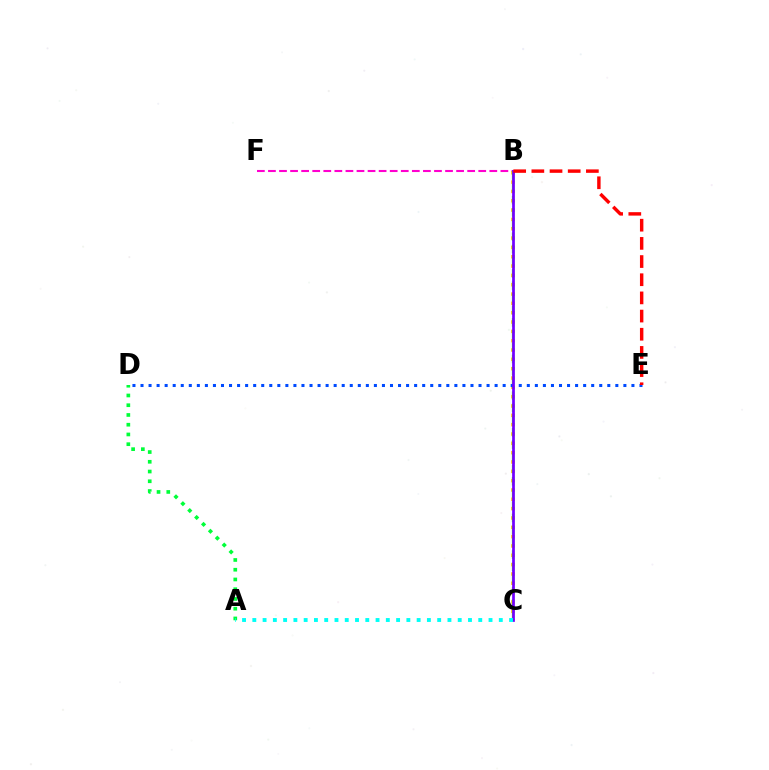{('B', 'F'): [{'color': '#ff00cf', 'line_style': 'dashed', 'thickness': 1.5}], ('B', 'C'): [{'color': '#ffbd00', 'line_style': 'dotted', 'thickness': 2.53}, {'color': '#84ff00', 'line_style': 'dashed', 'thickness': 1.66}, {'color': '#7200ff', 'line_style': 'solid', 'thickness': 1.96}], ('D', 'E'): [{'color': '#004bff', 'line_style': 'dotted', 'thickness': 2.19}], ('A', 'D'): [{'color': '#00ff39', 'line_style': 'dotted', 'thickness': 2.65}], ('B', 'E'): [{'color': '#ff0000', 'line_style': 'dashed', 'thickness': 2.47}], ('A', 'C'): [{'color': '#00fff6', 'line_style': 'dotted', 'thickness': 2.79}]}